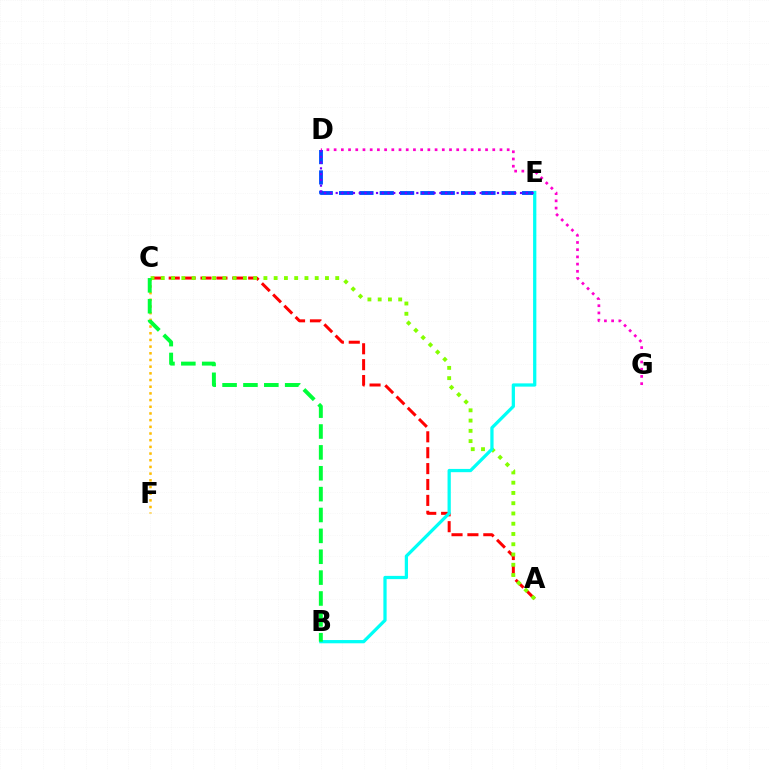{('C', 'F'): [{'color': '#ffbd00', 'line_style': 'dotted', 'thickness': 1.82}], ('D', 'E'): [{'color': '#004bff', 'line_style': 'dashed', 'thickness': 2.76}, {'color': '#7200ff', 'line_style': 'dotted', 'thickness': 1.57}], ('A', 'C'): [{'color': '#ff0000', 'line_style': 'dashed', 'thickness': 2.16}, {'color': '#84ff00', 'line_style': 'dotted', 'thickness': 2.79}], ('B', 'E'): [{'color': '#00fff6', 'line_style': 'solid', 'thickness': 2.34}], ('D', 'G'): [{'color': '#ff00cf', 'line_style': 'dotted', 'thickness': 1.96}], ('B', 'C'): [{'color': '#00ff39', 'line_style': 'dashed', 'thickness': 2.84}]}